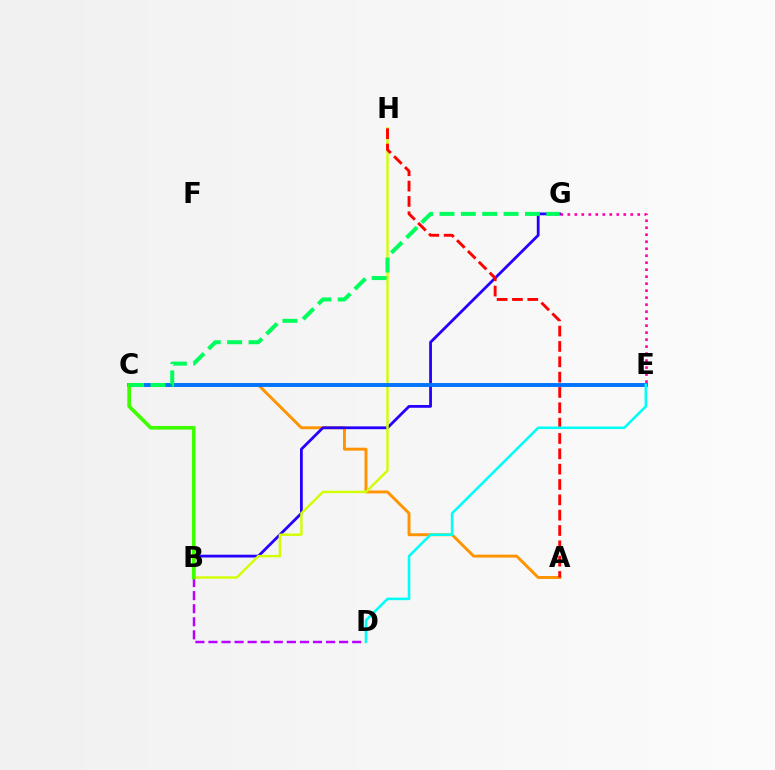{('A', 'C'): [{'color': '#ff9400', 'line_style': 'solid', 'thickness': 2.11}], ('B', 'D'): [{'color': '#b900ff', 'line_style': 'dashed', 'thickness': 1.78}], ('B', 'G'): [{'color': '#2500ff', 'line_style': 'solid', 'thickness': 2.01}], ('B', 'H'): [{'color': '#d1ff00', 'line_style': 'solid', 'thickness': 1.73}], ('C', 'E'): [{'color': '#0074ff', 'line_style': 'solid', 'thickness': 2.83}], ('B', 'C'): [{'color': '#3dff00', 'line_style': 'solid', 'thickness': 2.65}], ('A', 'H'): [{'color': '#ff0000', 'line_style': 'dashed', 'thickness': 2.08}], ('C', 'G'): [{'color': '#00ff5c', 'line_style': 'dashed', 'thickness': 2.9}], ('D', 'E'): [{'color': '#00fff6', 'line_style': 'solid', 'thickness': 1.85}], ('E', 'G'): [{'color': '#ff00ac', 'line_style': 'dotted', 'thickness': 1.9}]}